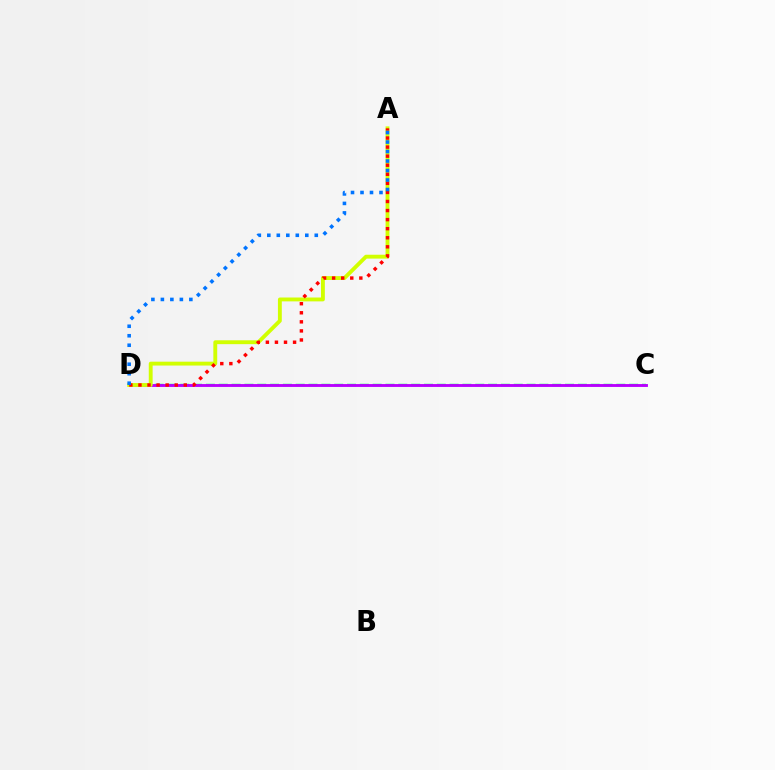{('C', 'D'): [{'color': '#00ff5c', 'line_style': 'dashed', 'thickness': 1.74}, {'color': '#b900ff', 'line_style': 'solid', 'thickness': 2.06}], ('A', 'D'): [{'color': '#d1ff00', 'line_style': 'solid', 'thickness': 2.78}, {'color': '#ff0000', 'line_style': 'dotted', 'thickness': 2.46}, {'color': '#0074ff', 'line_style': 'dotted', 'thickness': 2.58}]}